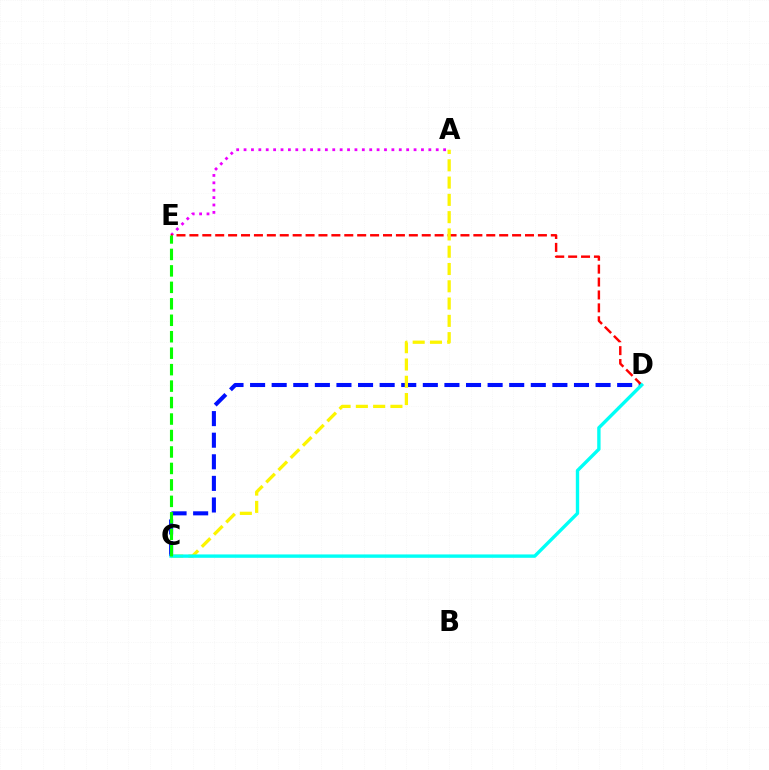{('C', 'D'): [{'color': '#0010ff', 'line_style': 'dashed', 'thickness': 2.93}, {'color': '#00fff6', 'line_style': 'solid', 'thickness': 2.43}], ('A', 'E'): [{'color': '#ee00ff', 'line_style': 'dotted', 'thickness': 2.01}], ('D', 'E'): [{'color': '#ff0000', 'line_style': 'dashed', 'thickness': 1.75}], ('A', 'C'): [{'color': '#fcf500', 'line_style': 'dashed', 'thickness': 2.35}], ('C', 'E'): [{'color': '#08ff00', 'line_style': 'dashed', 'thickness': 2.24}]}